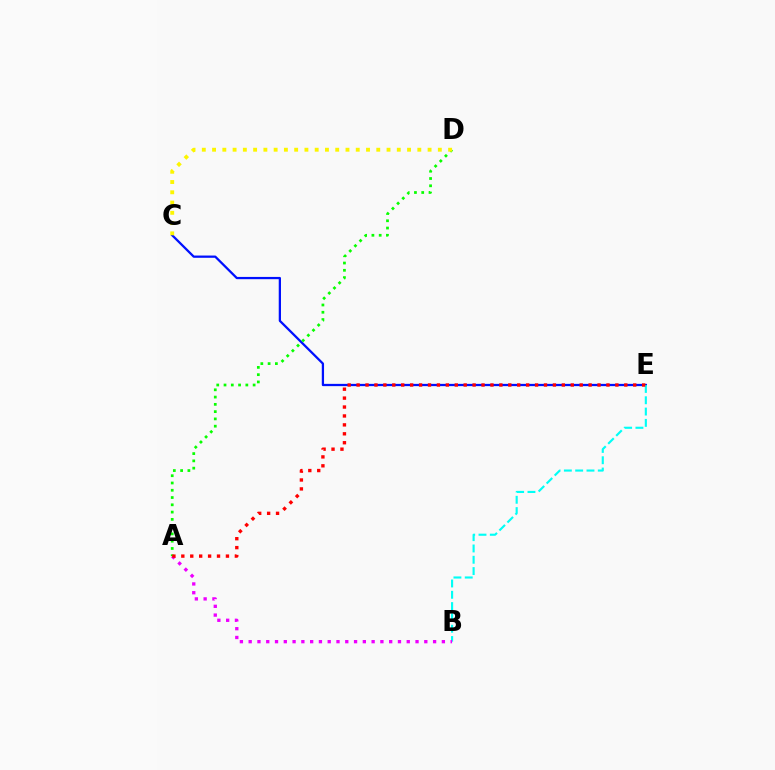{('C', 'E'): [{'color': '#0010ff', 'line_style': 'solid', 'thickness': 1.63}], ('B', 'E'): [{'color': '#00fff6', 'line_style': 'dashed', 'thickness': 1.54}], ('A', 'B'): [{'color': '#ee00ff', 'line_style': 'dotted', 'thickness': 2.39}], ('A', 'D'): [{'color': '#08ff00', 'line_style': 'dotted', 'thickness': 1.98}], ('A', 'E'): [{'color': '#ff0000', 'line_style': 'dotted', 'thickness': 2.42}], ('C', 'D'): [{'color': '#fcf500', 'line_style': 'dotted', 'thickness': 2.79}]}